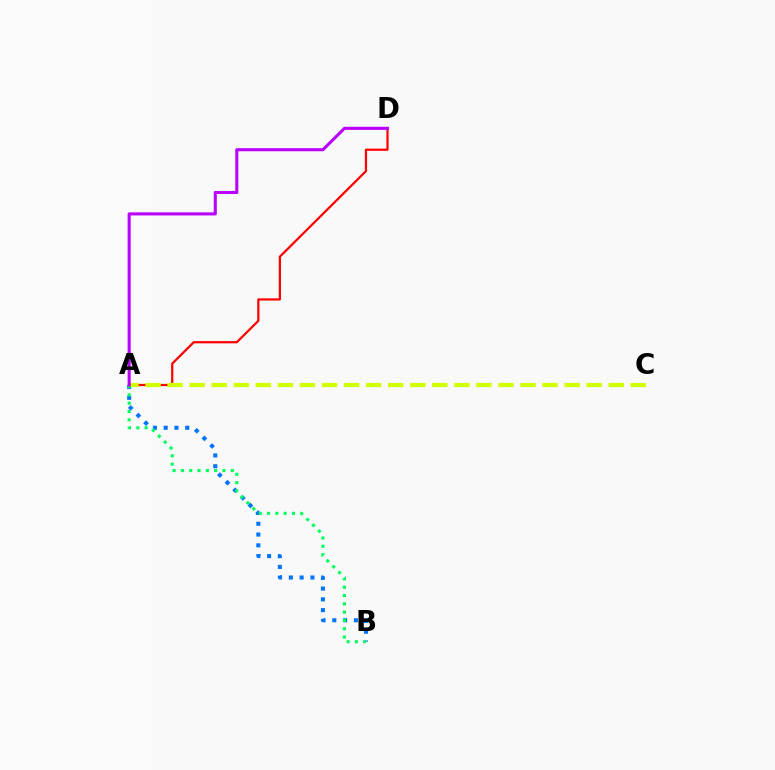{('A', 'D'): [{'color': '#ff0000', 'line_style': 'solid', 'thickness': 1.6}, {'color': '#b900ff', 'line_style': 'solid', 'thickness': 2.22}], ('A', 'B'): [{'color': '#0074ff', 'line_style': 'dotted', 'thickness': 2.93}, {'color': '#00ff5c', 'line_style': 'dotted', 'thickness': 2.26}], ('A', 'C'): [{'color': '#d1ff00', 'line_style': 'dashed', 'thickness': 3.0}]}